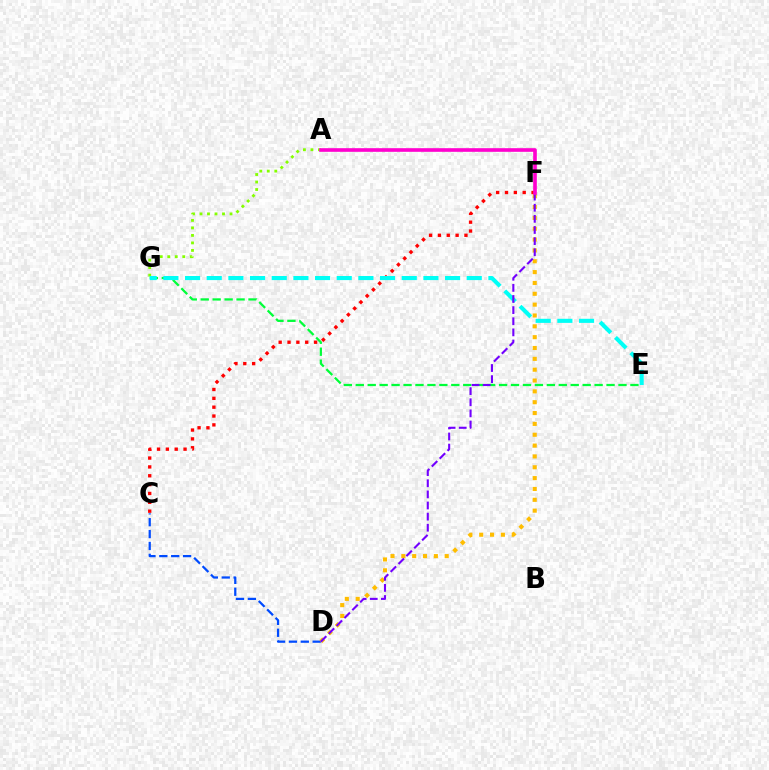{('A', 'G'): [{'color': '#84ff00', 'line_style': 'dotted', 'thickness': 2.04}], ('E', 'G'): [{'color': '#00ff39', 'line_style': 'dashed', 'thickness': 1.62}, {'color': '#00fff6', 'line_style': 'dashed', 'thickness': 2.94}], ('C', 'D'): [{'color': '#004bff', 'line_style': 'dashed', 'thickness': 1.61}], ('C', 'F'): [{'color': '#ff0000', 'line_style': 'dotted', 'thickness': 2.4}], ('D', 'F'): [{'color': '#ffbd00', 'line_style': 'dotted', 'thickness': 2.95}, {'color': '#7200ff', 'line_style': 'dashed', 'thickness': 1.51}], ('A', 'F'): [{'color': '#ff00cf', 'line_style': 'solid', 'thickness': 2.62}]}